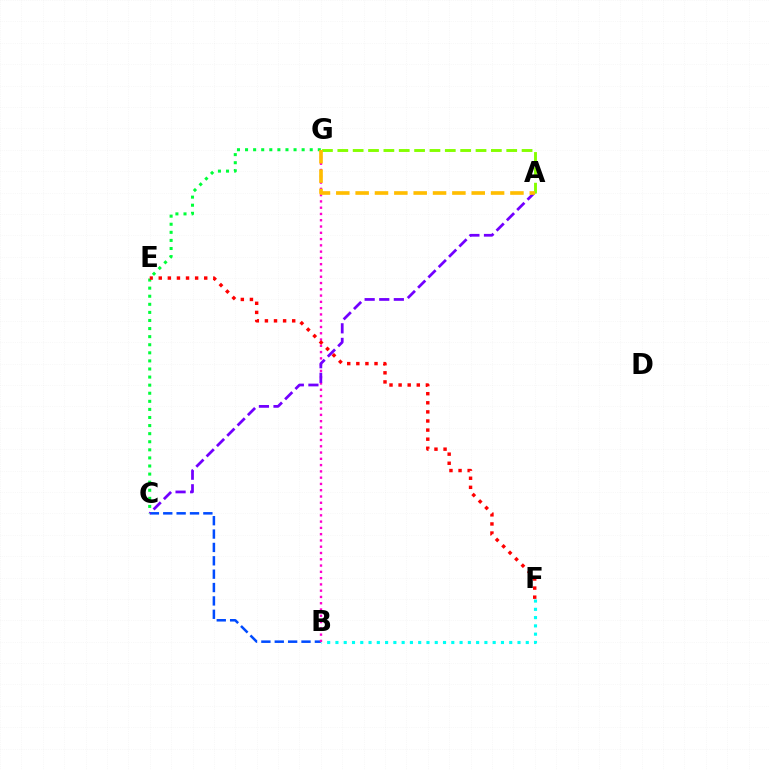{('B', 'F'): [{'color': '#00fff6', 'line_style': 'dotted', 'thickness': 2.25}], ('B', 'C'): [{'color': '#004bff', 'line_style': 'dashed', 'thickness': 1.82}], ('C', 'G'): [{'color': '#00ff39', 'line_style': 'dotted', 'thickness': 2.2}], ('B', 'G'): [{'color': '#ff00cf', 'line_style': 'dotted', 'thickness': 1.71}], ('A', 'C'): [{'color': '#7200ff', 'line_style': 'dashed', 'thickness': 1.98}], ('E', 'F'): [{'color': '#ff0000', 'line_style': 'dotted', 'thickness': 2.47}], ('A', 'G'): [{'color': '#84ff00', 'line_style': 'dashed', 'thickness': 2.09}, {'color': '#ffbd00', 'line_style': 'dashed', 'thickness': 2.63}]}